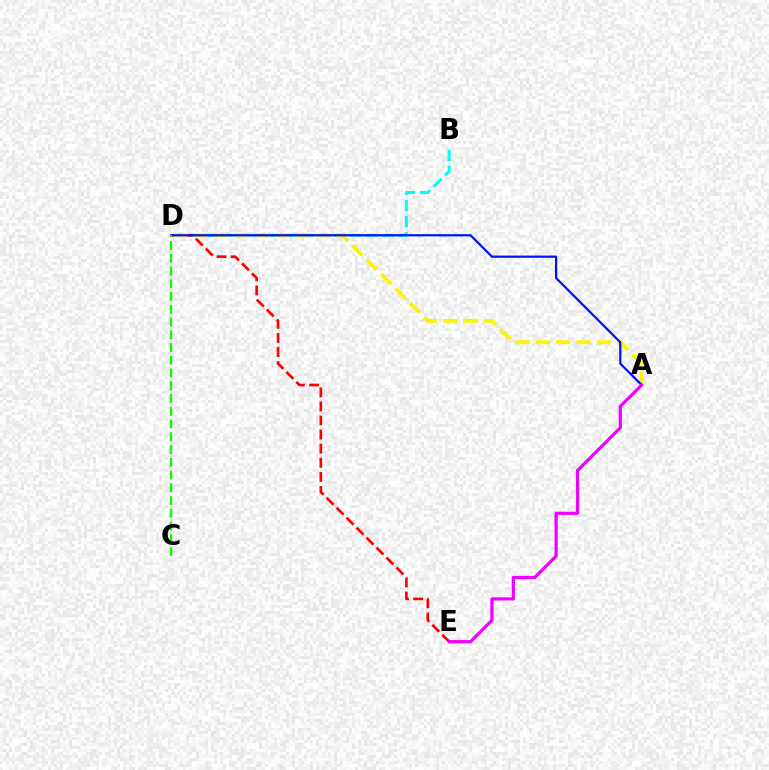{('B', 'D'): [{'color': '#00fff6', 'line_style': 'dashed', 'thickness': 2.19}], ('D', 'E'): [{'color': '#ff0000', 'line_style': 'dashed', 'thickness': 1.92}], ('A', 'D'): [{'color': '#fcf500', 'line_style': 'dashed', 'thickness': 2.76}, {'color': '#0010ff', 'line_style': 'solid', 'thickness': 1.59}], ('C', 'D'): [{'color': '#08ff00', 'line_style': 'dashed', 'thickness': 1.73}], ('A', 'E'): [{'color': '#ee00ff', 'line_style': 'solid', 'thickness': 2.29}]}